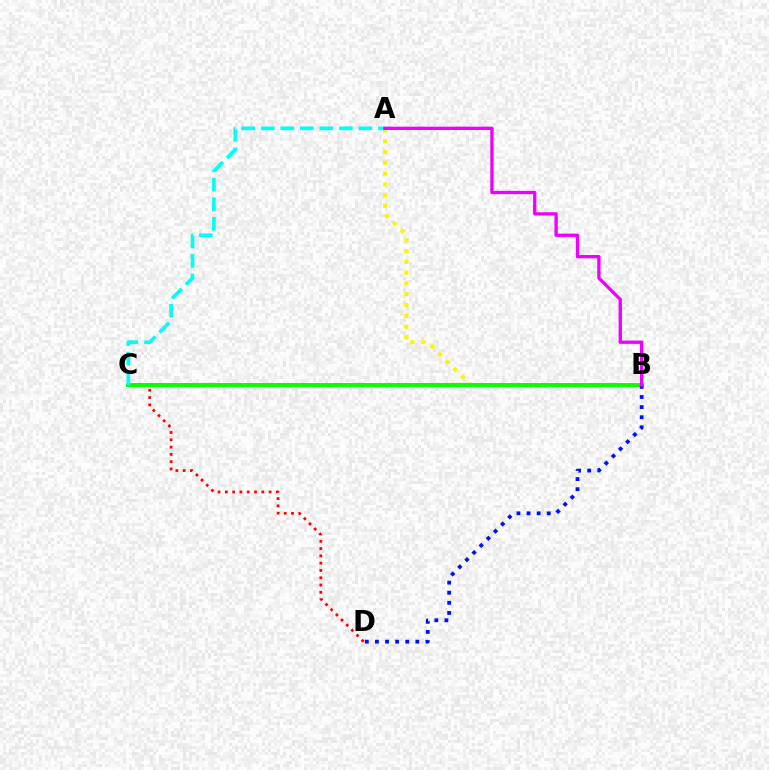{('A', 'B'): [{'color': '#fcf500', 'line_style': 'dotted', 'thickness': 2.93}, {'color': '#ee00ff', 'line_style': 'solid', 'thickness': 2.38}], ('C', 'D'): [{'color': '#ff0000', 'line_style': 'dotted', 'thickness': 1.98}], ('B', 'C'): [{'color': '#08ff00', 'line_style': 'solid', 'thickness': 2.84}], ('B', 'D'): [{'color': '#0010ff', 'line_style': 'dotted', 'thickness': 2.74}], ('A', 'C'): [{'color': '#00fff6', 'line_style': 'dashed', 'thickness': 2.65}]}